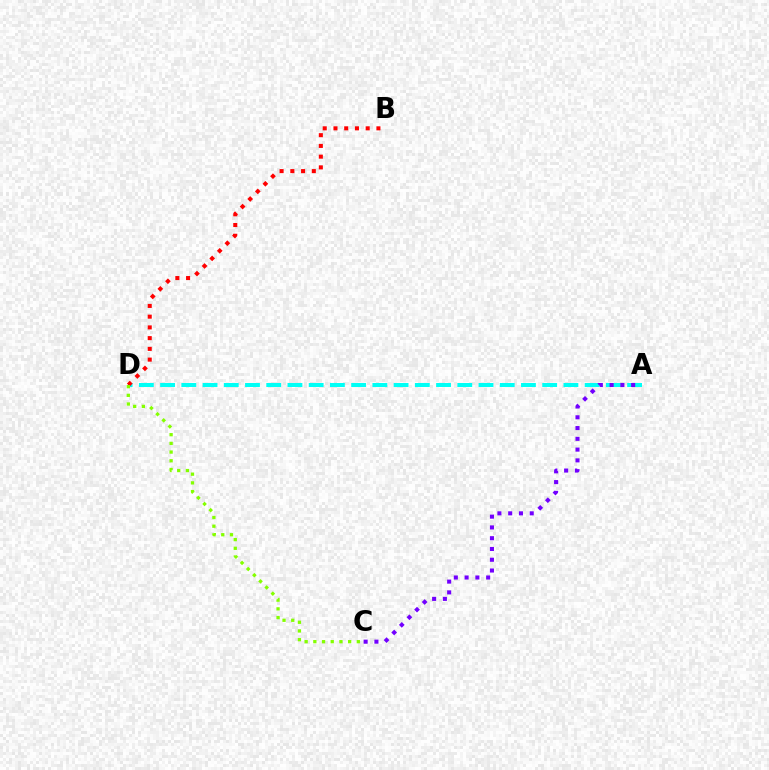{('A', 'D'): [{'color': '#00fff6', 'line_style': 'dashed', 'thickness': 2.88}], ('B', 'D'): [{'color': '#ff0000', 'line_style': 'dotted', 'thickness': 2.92}], ('A', 'C'): [{'color': '#7200ff', 'line_style': 'dotted', 'thickness': 2.93}], ('C', 'D'): [{'color': '#84ff00', 'line_style': 'dotted', 'thickness': 2.36}]}